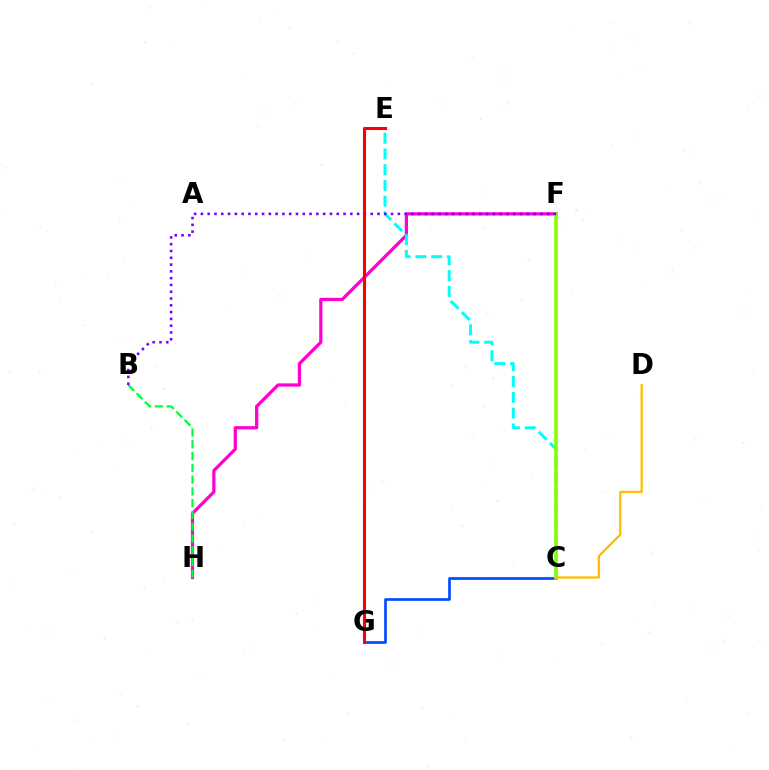{('F', 'H'): [{'color': '#ff00cf', 'line_style': 'solid', 'thickness': 2.33}], ('C', 'E'): [{'color': '#00fff6', 'line_style': 'dashed', 'thickness': 2.14}], ('C', 'G'): [{'color': '#004bff', 'line_style': 'solid', 'thickness': 1.93}], ('B', 'H'): [{'color': '#00ff39', 'line_style': 'dashed', 'thickness': 1.6}], ('C', 'F'): [{'color': '#84ff00', 'line_style': 'solid', 'thickness': 2.55}], ('B', 'F'): [{'color': '#7200ff', 'line_style': 'dotted', 'thickness': 1.85}], ('E', 'G'): [{'color': '#ff0000', 'line_style': 'solid', 'thickness': 2.22}], ('C', 'D'): [{'color': '#ffbd00', 'line_style': 'solid', 'thickness': 1.65}]}